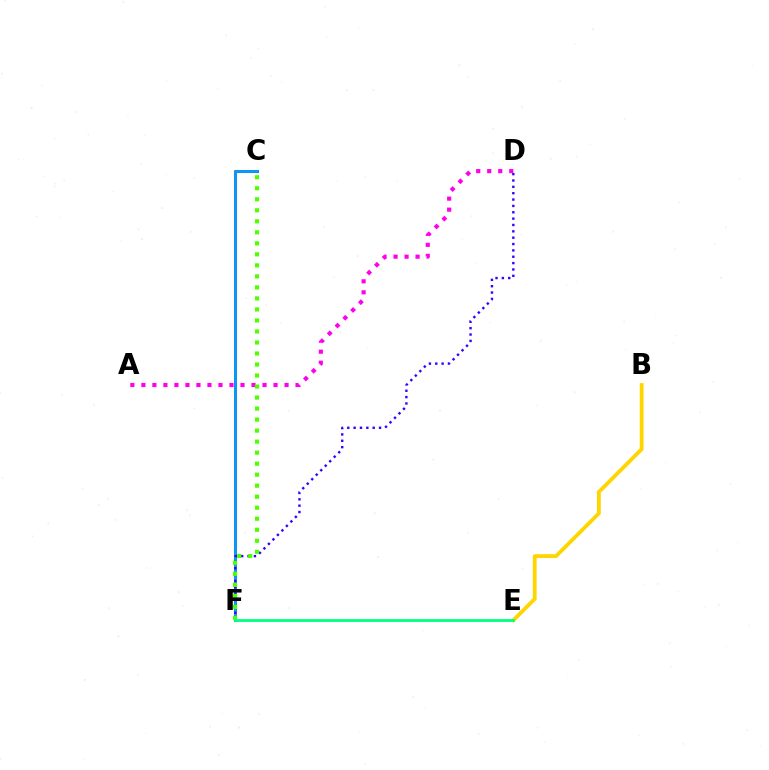{('C', 'F'): [{'color': '#ff0000', 'line_style': 'solid', 'thickness': 2.2}, {'color': '#009eff', 'line_style': 'solid', 'thickness': 2.04}, {'color': '#4fff00', 'line_style': 'dotted', 'thickness': 2.99}], ('A', 'D'): [{'color': '#ff00ed', 'line_style': 'dotted', 'thickness': 2.99}], ('B', 'E'): [{'color': '#ffd500', 'line_style': 'solid', 'thickness': 2.73}], ('D', 'F'): [{'color': '#3700ff', 'line_style': 'dotted', 'thickness': 1.73}], ('E', 'F'): [{'color': '#00ff86', 'line_style': 'solid', 'thickness': 2.01}]}